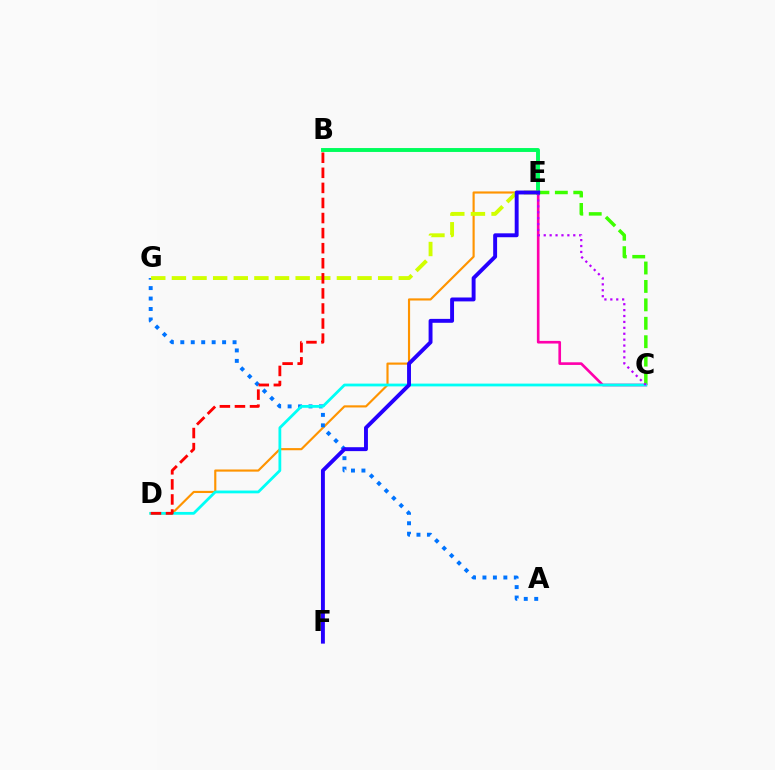{('C', 'E'): [{'color': '#3dff00', 'line_style': 'dashed', 'thickness': 2.5}, {'color': '#ff00ac', 'line_style': 'solid', 'thickness': 1.9}, {'color': '#b900ff', 'line_style': 'dotted', 'thickness': 1.61}], ('D', 'E'): [{'color': '#ff9400', 'line_style': 'solid', 'thickness': 1.55}], ('B', 'E'): [{'color': '#00ff5c', 'line_style': 'solid', 'thickness': 2.81}], ('A', 'G'): [{'color': '#0074ff', 'line_style': 'dotted', 'thickness': 2.84}], ('E', 'G'): [{'color': '#d1ff00', 'line_style': 'dashed', 'thickness': 2.8}], ('C', 'D'): [{'color': '#00fff6', 'line_style': 'solid', 'thickness': 2.0}], ('B', 'D'): [{'color': '#ff0000', 'line_style': 'dashed', 'thickness': 2.05}], ('E', 'F'): [{'color': '#2500ff', 'line_style': 'solid', 'thickness': 2.81}]}